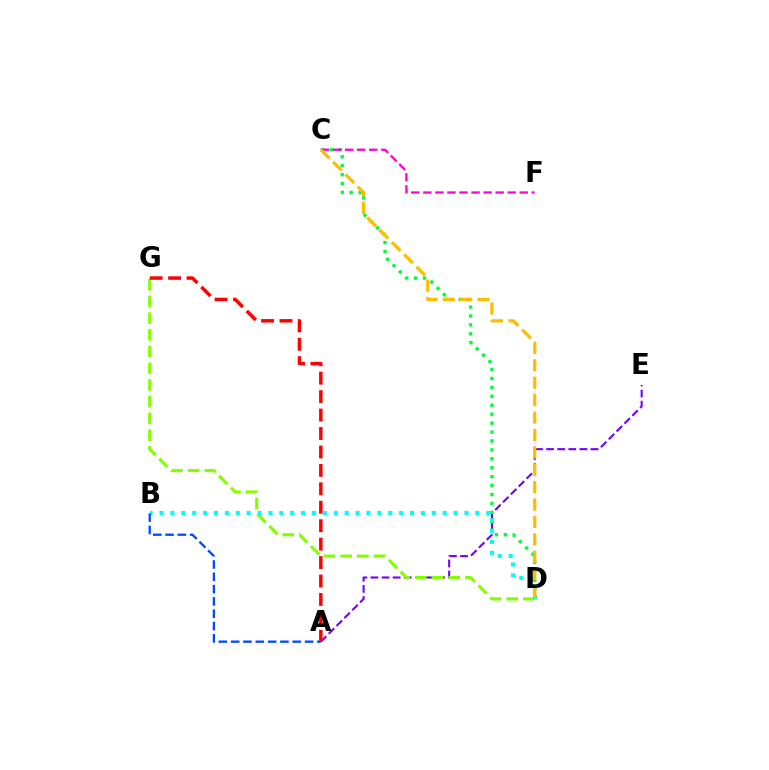{('A', 'E'): [{'color': '#7200ff', 'line_style': 'dashed', 'thickness': 1.51}], ('D', 'G'): [{'color': '#84ff00', 'line_style': 'dashed', 'thickness': 2.27}], ('C', 'D'): [{'color': '#00ff39', 'line_style': 'dotted', 'thickness': 2.42}, {'color': '#ffbd00', 'line_style': 'dashed', 'thickness': 2.37}], ('B', 'D'): [{'color': '#00fff6', 'line_style': 'dotted', 'thickness': 2.96}], ('A', 'B'): [{'color': '#004bff', 'line_style': 'dashed', 'thickness': 1.67}], ('C', 'F'): [{'color': '#ff00cf', 'line_style': 'dashed', 'thickness': 1.64}], ('A', 'G'): [{'color': '#ff0000', 'line_style': 'dashed', 'thickness': 2.51}]}